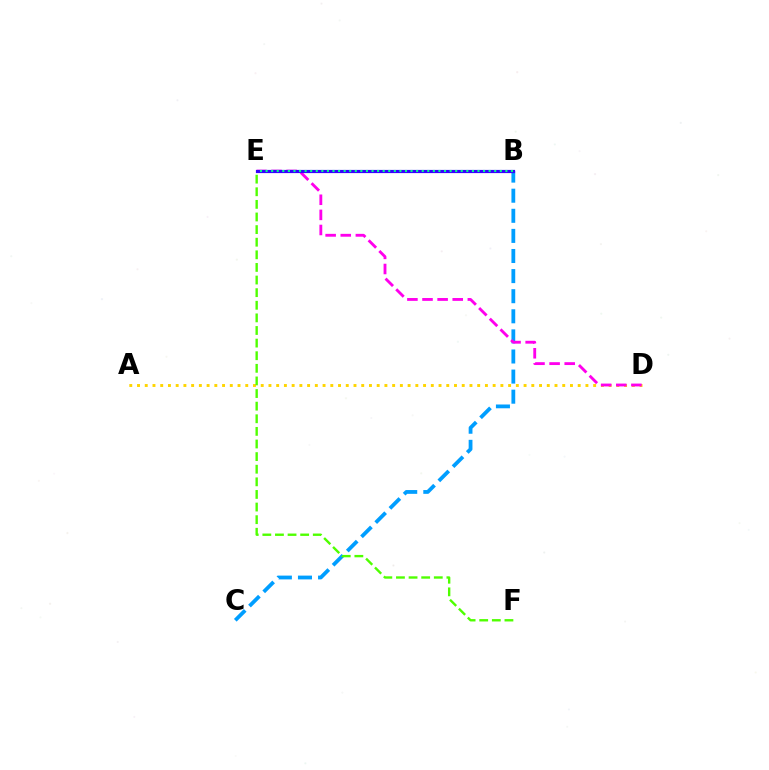{('A', 'D'): [{'color': '#ffd500', 'line_style': 'dotted', 'thickness': 2.1}], ('B', 'C'): [{'color': '#009eff', 'line_style': 'dashed', 'thickness': 2.73}], ('B', 'E'): [{'color': '#ff0000', 'line_style': 'solid', 'thickness': 2.01}, {'color': '#3700ff', 'line_style': 'solid', 'thickness': 2.29}, {'color': '#00ff86', 'line_style': 'dotted', 'thickness': 1.52}], ('D', 'E'): [{'color': '#ff00ed', 'line_style': 'dashed', 'thickness': 2.05}], ('E', 'F'): [{'color': '#4fff00', 'line_style': 'dashed', 'thickness': 1.71}]}